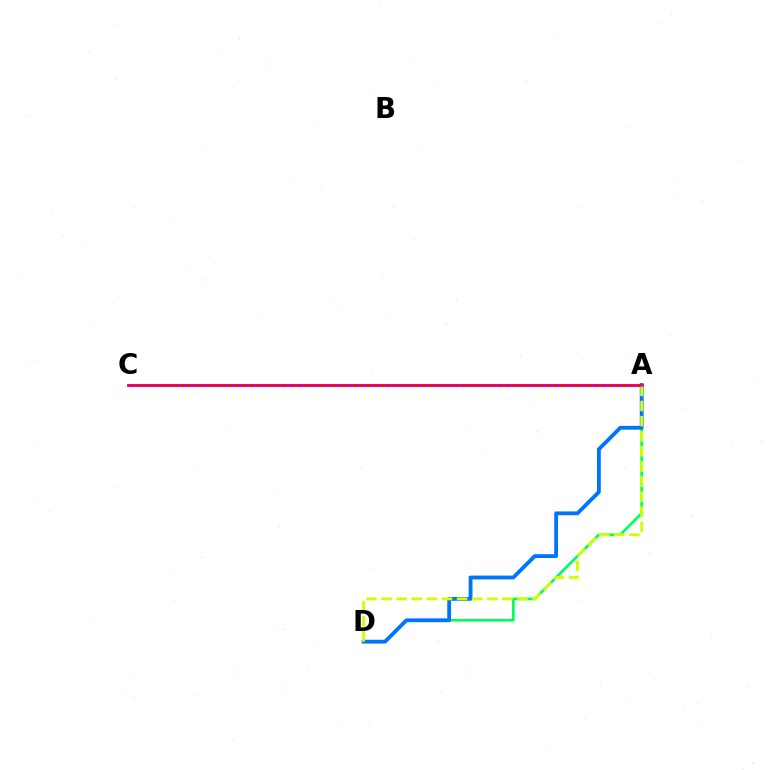{('A', 'D'): [{'color': '#00ff5c', 'line_style': 'solid', 'thickness': 1.94}, {'color': '#0074ff', 'line_style': 'solid', 'thickness': 2.75}, {'color': '#d1ff00', 'line_style': 'dashed', 'thickness': 2.05}], ('A', 'C'): [{'color': '#ff0000', 'line_style': 'solid', 'thickness': 2.04}, {'color': '#b900ff', 'line_style': 'dotted', 'thickness': 1.88}]}